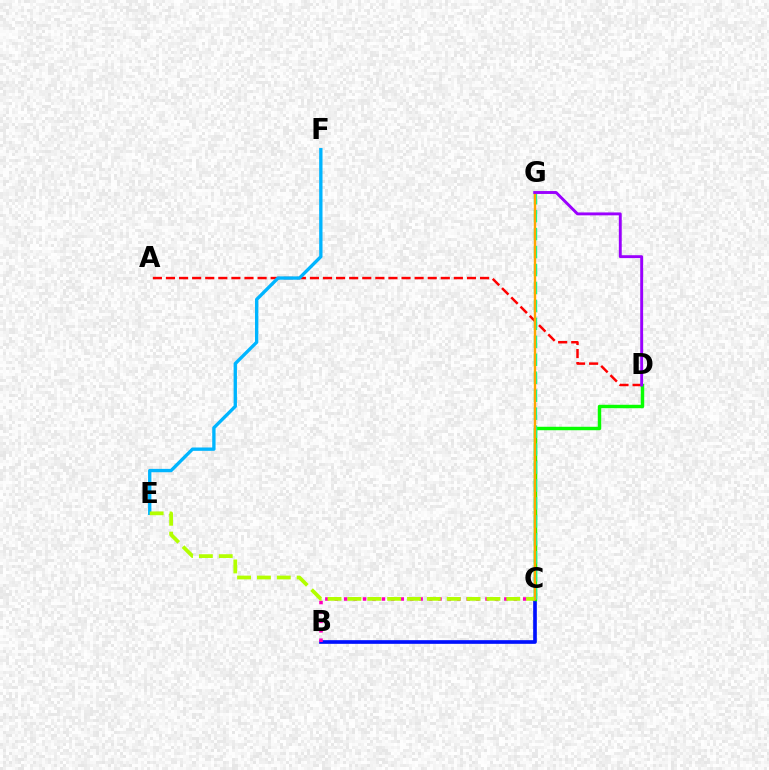{('B', 'C'): [{'color': '#0010ff', 'line_style': 'solid', 'thickness': 2.64}, {'color': '#ff00bd', 'line_style': 'dotted', 'thickness': 2.56}], ('A', 'D'): [{'color': '#ff0000', 'line_style': 'dashed', 'thickness': 1.78}], ('C', 'D'): [{'color': '#08ff00', 'line_style': 'solid', 'thickness': 2.48}], ('C', 'G'): [{'color': '#00ff9d', 'line_style': 'dashed', 'thickness': 2.44}, {'color': '#ffa500', 'line_style': 'solid', 'thickness': 1.71}], ('E', 'F'): [{'color': '#00b5ff', 'line_style': 'solid', 'thickness': 2.41}], ('C', 'E'): [{'color': '#b3ff00', 'line_style': 'dashed', 'thickness': 2.7}], ('D', 'G'): [{'color': '#9b00ff', 'line_style': 'solid', 'thickness': 2.09}]}